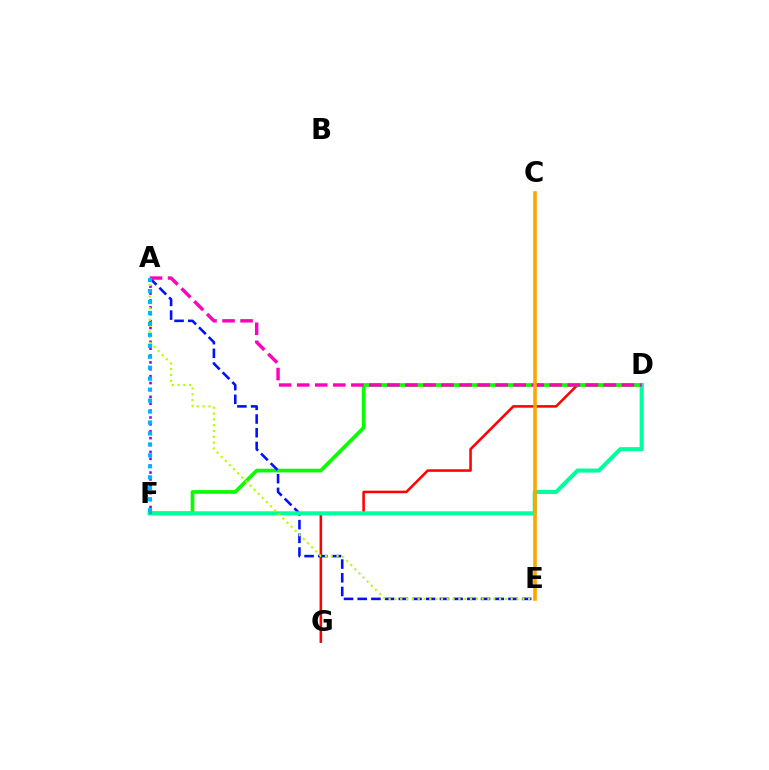{('D', 'G'): [{'color': '#ff0000', 'line_style': 'solid', 'thickness': 1.84}], ('D', 'F'): [{'color': '#08ff00', 'line_style': 'solid', 'thickness': 2.67}, {'color': '#00ff9d', 'line_style': 'solid', 'thickness': 2.94}], ('A', 'E'): [{'color': '#0010ff', 'line_style': 'dashed', 'thickness': 1.86}, {'color': '#b3ff00', 'line_style': 'dotted', 'thickness': 1.58}], ('A', 'F'): [{'color': '#9b00ff', 'line_style': 'dotted', 'thickness': 1.87}, {'color': '#00b5ff', 'line_style': 'dotted', 'thickness': 2.98}], ('A', 'D'): [{'color': '#ff00bd', 'line_style': 'dashed', 'thickness': 2.45}], ('C', 'E'): [{'color': '#ffa500', 'line_style': 'solid', 'thickness': 2.58}]}